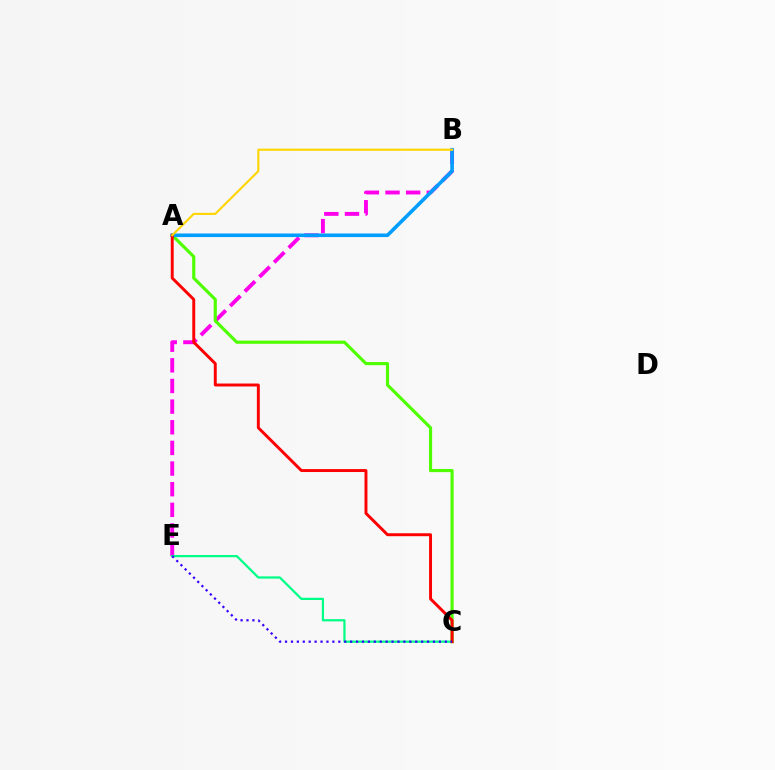{('B', 'E'): [{'color': '#ff00ed', 'line_style': 'dashed', 'thickness': 2.8}], ('A', 'C'): [{'color': '#4fff00', 'line_style': 'solid', 'thickness': 2.27}, {'color': '#ff0000', 'line_style': 'solid', 'thickness': 2.12}], ('C', 'E'): [{'color': '#00ff86', 'line_style': 'solid', 'thickness': 1.62}, {'color': '#3700ff', 'line_style': 'dotted', 'thickness': 1.61}], ('A', 'B'): [{'color': '#009eff', 'line_style': 'solid', 'thickness': 2.59}, {'color': '#ffd500', 'line_style': 'solid', 'thickness': 1.53}]}